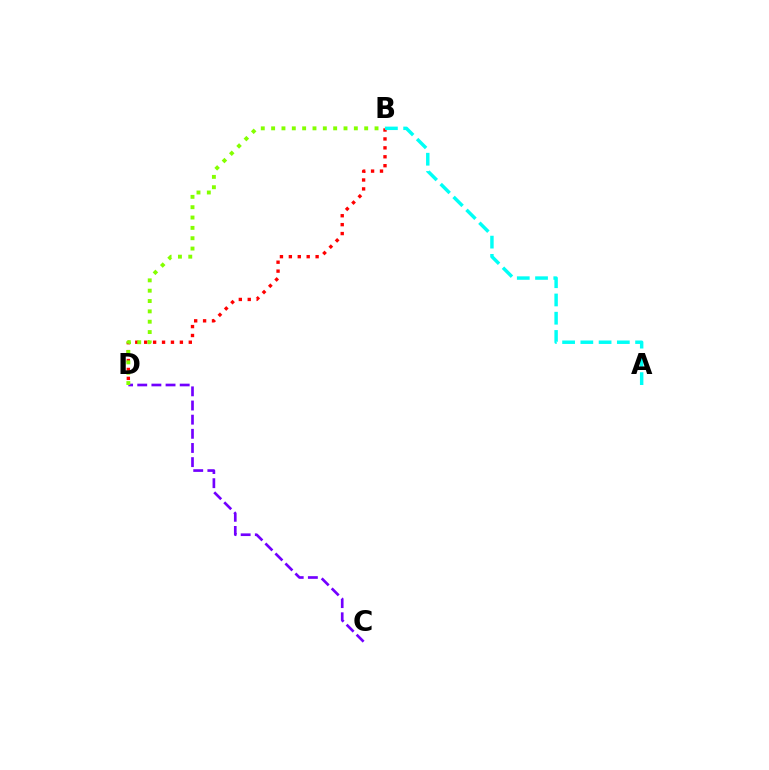{('C', 'D'): [{'color': '#7200ff', 'line_style': 'dashed', 'thickness': 1.92}], ('B', 'D'): [{'color': '#ff0000', 'line_style': 'dotted', 'thickness': 2.42}, {'color': '#84ff00', 'line_style': 'dotted', 'thickness': 2.81}], ('A', 'B'): [{'color': '#00fff6', 'line_style': 'dashed', 'thickness': 2.48}]}